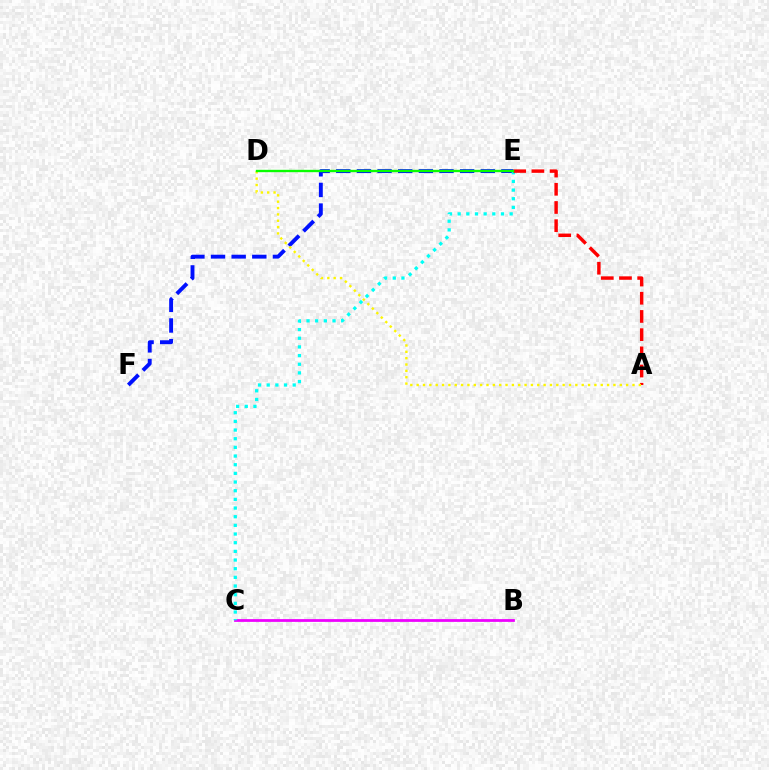{('B', 'C'): [{'color': '#ee00ff', 'line_style': 'solid', 'thickness': 1.99}], ('E', 'F'): [{'color': '#0010ff', 'line_style': 'dashed', 'thickness': 2.8}], ('C', 'E'): [{'color': '#00fff6', 'line_style': 'dotted', 'thickness': 2.35}], ('A', 'E'): [{'color': '#ff0000', 'line_style': 'dashed', 'thickness': 2.47}], ('A', 'D'): [{'color': '#fcf500', 'line_style': 'dotted', 'thickness': 1.72}], ('D', 'E'): [{'color': '#08ff00', 'line_style': 'solid', 'thickness': 1.7}]}